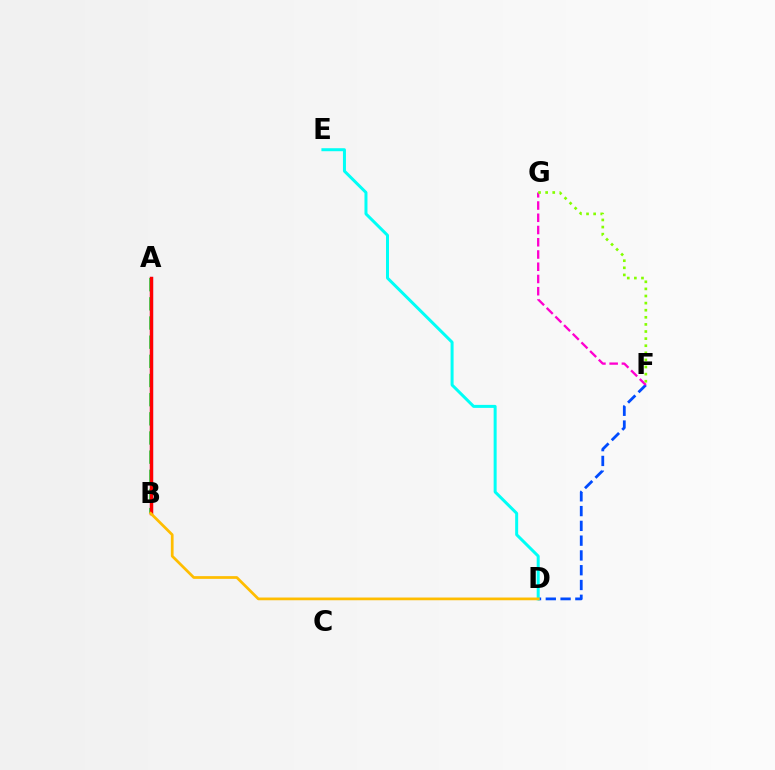{('D', 'F'): [{'color': '#004bff', 'line_style': 'dashed', 'thickness': 2.01}], ('A', 'B'): [{'color': '#00ff39', 'line_style': 'dashed', 'thickness': 2.6}, {'color': '#7200ff', 'line_style': 'solid', 'thickness': 2.26}, {'color': '#ff0000', 'line_style': 'solid', 'thickness': 2.44}], ('D', 'E'): [{'color': '#00fff6', 'line_style': 'solid', 'thickness': 2.16}], ('F', 'G'): [{'color': '#ff00cf', 'line_style': 'dashed', 'thickness': 1.66}, {'color': '#84ff00', 'line_style': 'dotted', 'thickness': 1.93}], ('B', 'D'): [{'color': '#ffbd00', 'line_style': 'solid', 'thickness': 1.97}]}